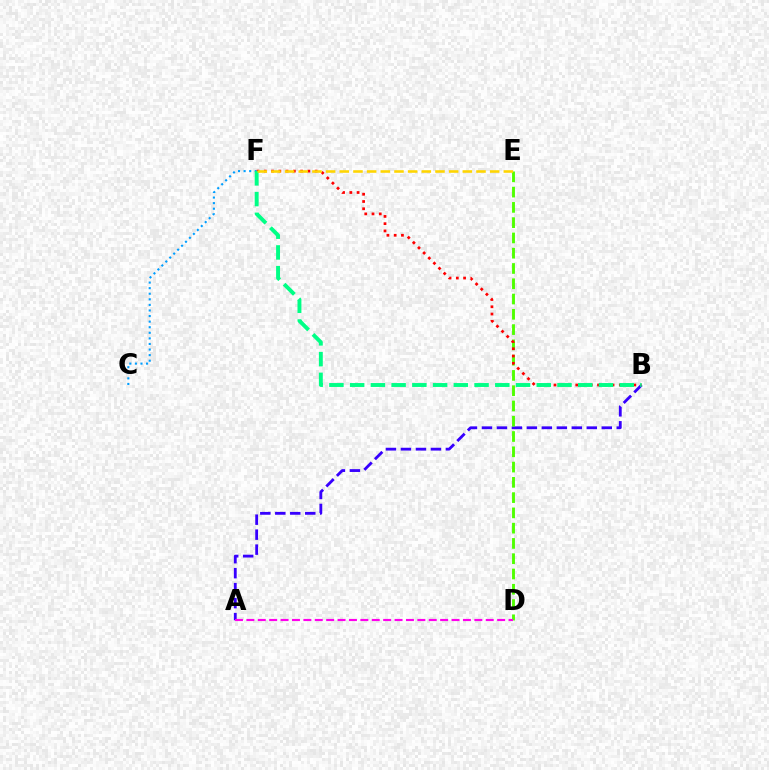{('A', 'B'): [{'color': '#3700ff', 'line_style': 'dashed', 'thickness': 2.03}], ('D', 'E'): [{'color': '#4fff00', 'line_style': 'dashed', 'thickness': 2.08}], ('C', 'F'): [{'color': '#009eff', 'line_style': 'dotted', 'thickness': 1.52}], ('B', 'F'): [{'color': '#ff0000', 'line_style': 'dotted', 'thickness': 1.97}, {'color': '#00ff86', 'line_style': 'dashed', 'thickness': 2.82}], ('A', 'D'): [{'color': '#ff00ed', 'line_style': 'dashed', 'thickness': 1.55}], ('E', 'F'): [{'color': '#ffd500', 'line_style': 'dashed', 'thickness': 1.86}]}